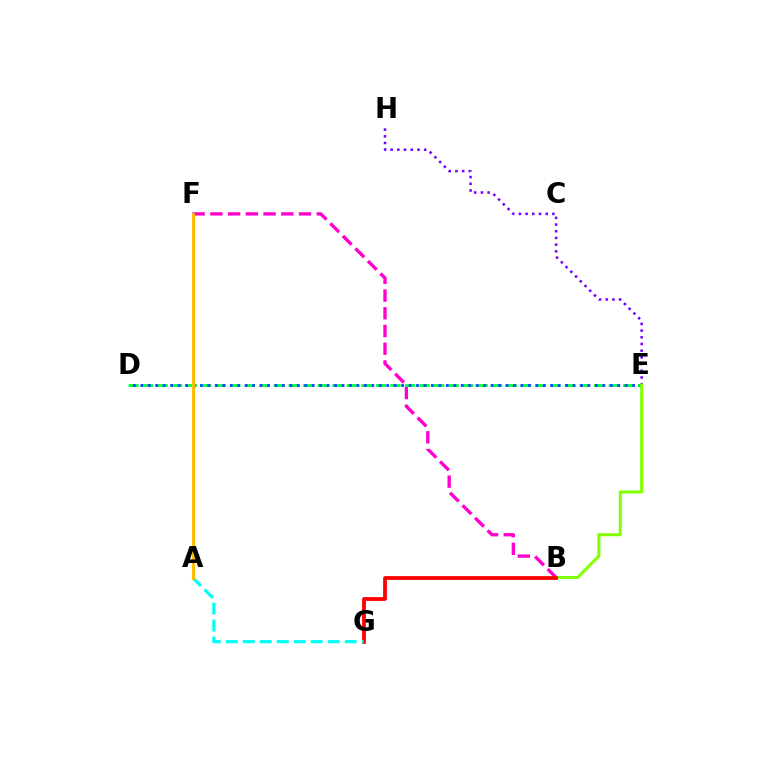{('D', 'E'): [{'color': '#00ff39', 'line_style': 'dashed', 'thickness': 1.98}, {'color': '#004bff', 'line_style': 'dotted', 'thickness': 2.02}], ('E', 'H'): [{'color': '#7200ff', 'line_style': 'dotted', 'thickness': 1.82}], ('B', 'F'): [{'color': '#ff00cf', 'line_style': 'dashed', 'thickness': 2.41}], ('B', 'E'): [{'color': '#84ff00', 'line_style': 'solid', 'thickness': 2.19}], ('B', 'G'): [{'color': '#ff0000', 'line_style': 'solid', 'thickness': 2.72}], ('A', 'G'): [{'color': '#00fff6', 'line_style': 'dashed', 'thickness': 2.31}], ('A', 'F'): [{'color': '#ffbd00', 'line_style': 'solid', 'thickness': 2.1}]}